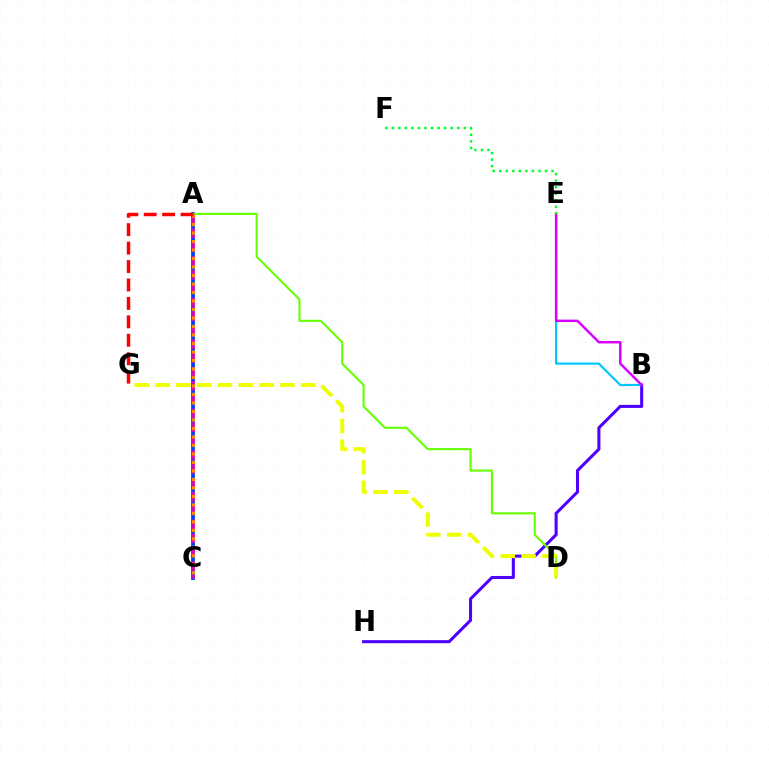{('A', 'C'): [{'color': '#00ffaf', 'line_style': 'solid', 'thickness': 1.89}, {'color': '#003fff', 'line_style': 'solid', 'thickness': 2.71}, {'color': '#ff00a0', 'line_style': 'dashed', 'thickness': 1.88}, {'color': '#ff8800', 'line_style': 'dotted', 'thickness': 2.31}], ('B', 'H'): [{'color': '#4f00ff', 'line_style': 'solid', 'thickness': 2.21}], ('B', 'E'): [{'color': '#00c7ff', 'line_style': 'solid', 'thickness': 1.57}, {'color': '#d600ff', 'line_style': 'solid', 'thickness': 1.75}], ('E', 'F'): [{'color': '#00ff27', 'line_style': 'dotted', 'thickness': 1.78}], ('A', 'D'): [{'color': '#66ff00', 'line_style': 'solid', 'thickness': 1.51}], ('D', 'G'): [{'color': '#eeff00', 'line_style': 'dashed', 'thickness': 2.83}], ('A', 'G'): [{'color': '#ff0000', 'line_style': 'dashed', 'thickness': 2.5}]}